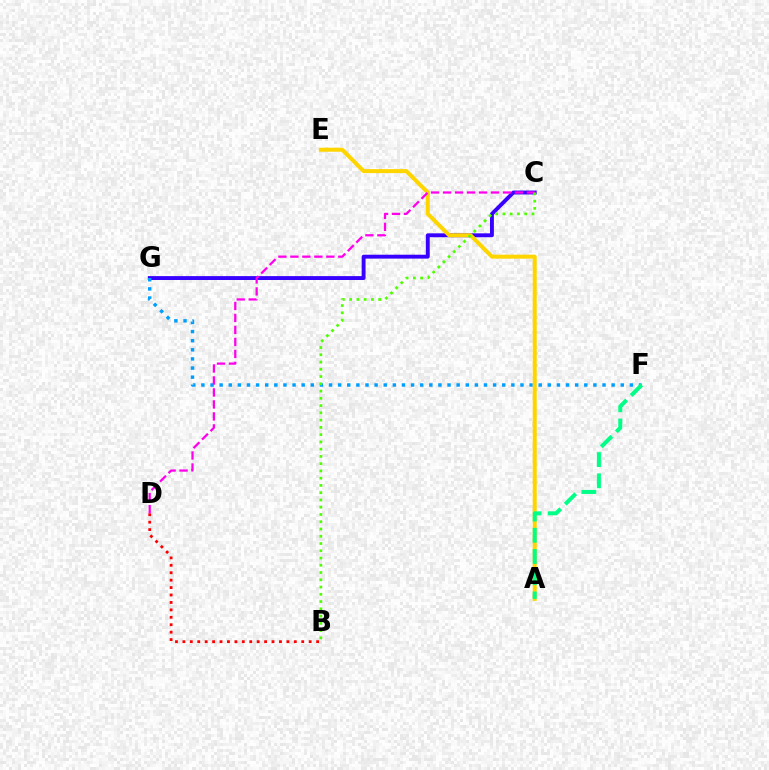{('C', 'G'): [{'color': '#3700ff', 'line_style': 'solid', 'thickness': 2.8}], ('F', 'G'): [{'color': '#009eff', 'line_style': 'dotted', 'thickness': 2.48}], ('A', 'E'): [{'color': '#ffd500', 'line_style': 'solid', 'thickness': 2.89}], ('B', 'D'): [{'color': '#ff0000', 'line_style': 'dotted', 'thickness': 2.02}], ('C', 'D'): [{'color': '#ff00ed', 'line_style': 'dashed', 'thickness': 1.63}], ('B', 'C'): [{'color': '#4fff00', 'line_style': 'dotted', 'thickness': 1.97}], ('A', 'F'): [{'color': '#00ff86', 'line_style': 'dashed', 'thickness': 2.88}]}